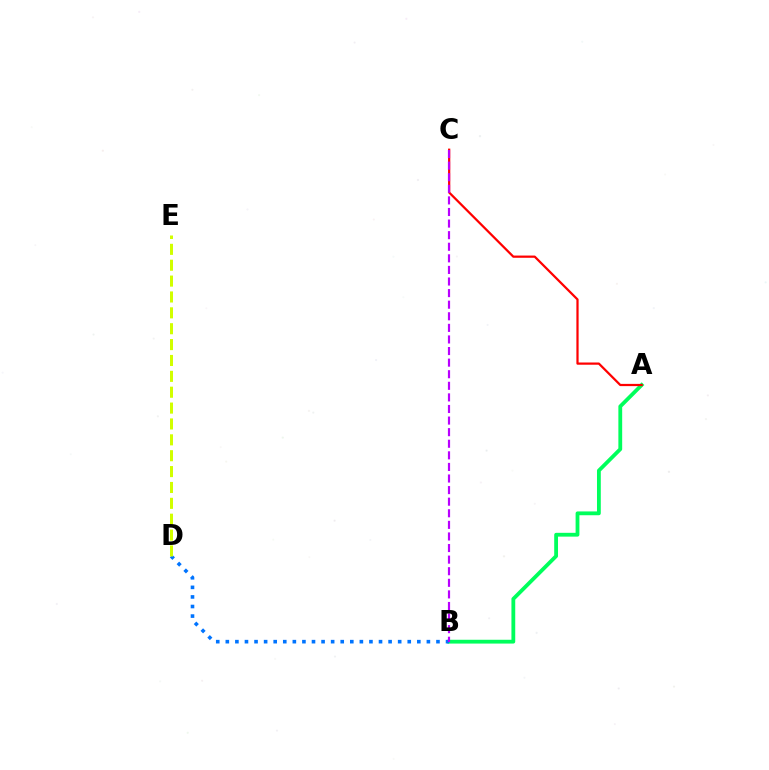{('A', 'B'): [{'color': '#00ff5c', 'line_style': 'solid', 'thickness': 2.74}], ('A', 'C'): [{'color': '#ff0000', 'line_style': 'solid', 'thickness': 1.61}], ('B', 'D'): [{'color': '#0074ff', 'line_style': 'dotted', 'thickness': 2.6}], ('B', 'C'): [{'color': '#b900ff', 'line_style': 'dashed', 'thickness': 1.57}], ('D', 'E'): [{'color': '#d1ff00', 'line_style': 'dashed', 'thickness': 2.16}]}